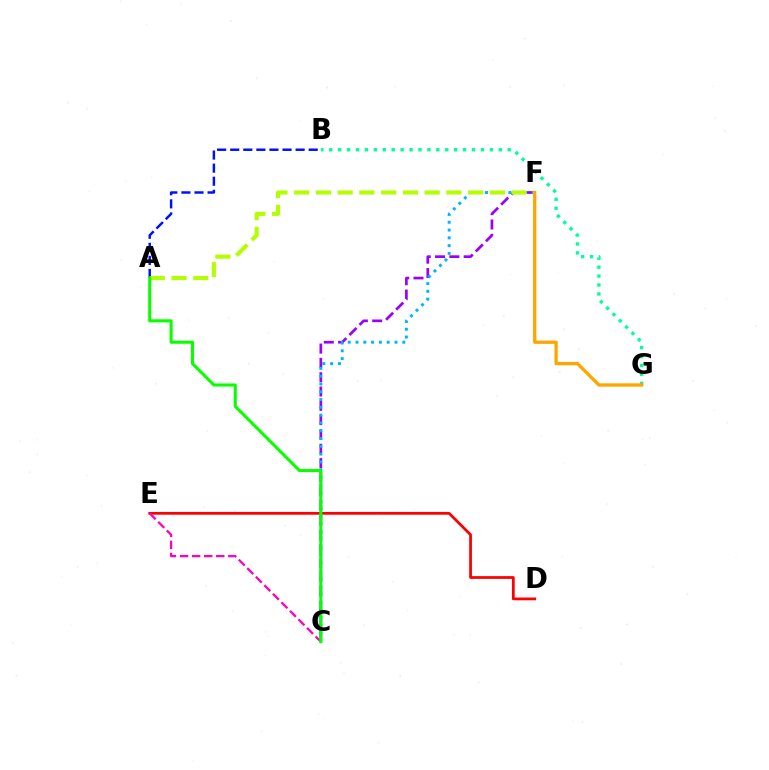{('D', 'E'): [{'color': '#ff0000', 'line_style': 'solid', 'thickness': 1.98}], ('C', 'F'): [{'color': '#9b00ff', 'line_style': 'dashed', 'thickness': 1.94}, {'color': '#00b5ff', 'line_style': 'dotted', 'thickness': 2.12}], ('C', 'E'): [{'color': '#ff00bd', 'line_style': 'dashed', 'thickness': 1.64}], ('A', 'B'): [{'color': '#0010ff', 'line_style': 'dashed', 'thickness': 1.78}], ('B', 'G'): [{'color': '#00ff9d', 'line_style': 'dotted', 'thickness': 2.42}], ('A', 'F'): [{'color': '#b3ff00', 'line_style': 'dashed', 'thickness': 2.95}], ('A', 'C'): [{'color': '#08ff00', 'line_style': 'solid', 'thickness': 2.2}], ('F', 'G'): [{'color': '#ffa500', 'line_style': 'solid', 'thickness': 2.37}]}